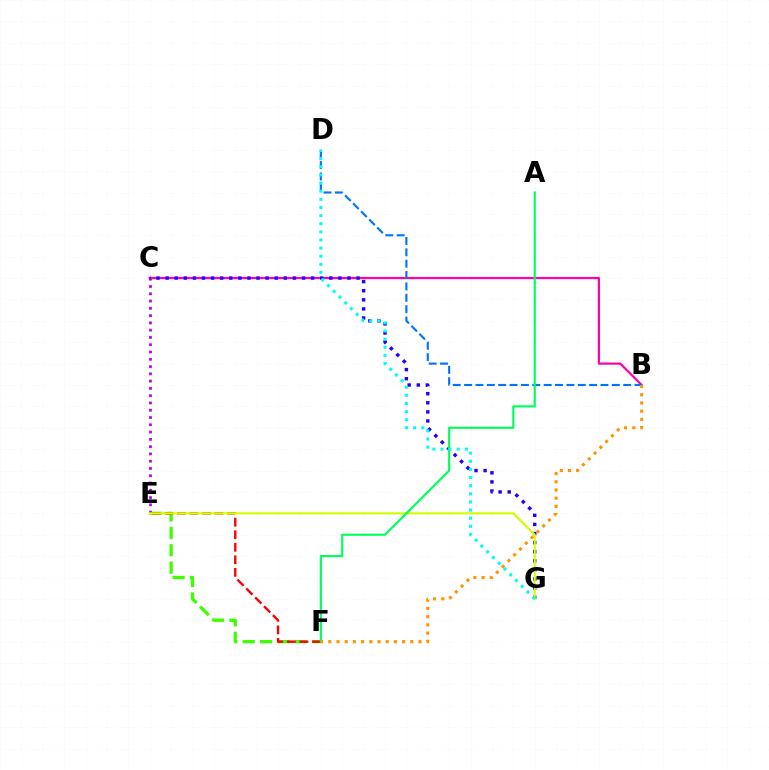{('E', 'F'): [{'color': '#3dff00', 'line_style': 'dashed', 'thickness': 2.36}, {'color': '#ff0000', 'line_style': 'dashed', 'thickness': 1.7}], ('C', 'E'): [{'color': '#b900ff', 'line_style': 'dotted', 'thickness': 1.98}], ('B', 'C'): [{'color': '#ff00ac', 'line_style': 'solid', 'thickness': 1.6}], ('C', 'G'): [{'color': '#2500ff', 'line_style': 'dotted', 'thickness': 2.47}], ('B', 'D'): [{'color': '#0074ff', 'line_style': 'dashed', 'thickness': 1.54}], ('E', 'G'): [{'color': '#d1ff00', 'line_style': 'solid', 'thickness': 1.54}], ('A', 'F'): [{'color': '#00ff5c', 'line_style': 'solid', 'thickness': 1.55}], ('D', 'G'): [{'color': '#00fff6', 'line_style': 'dotted', 'thickness': 2.21}], ('B', 'F'): [{'color': '#ff9400', 'line_style': 'dotted', 'thickness': 2.23}]}